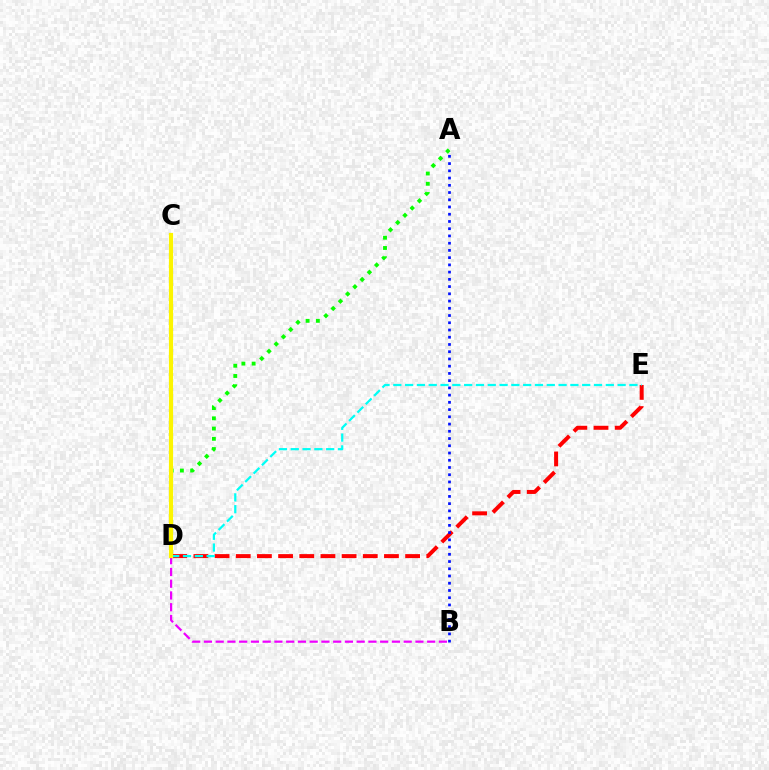{('B', 'D'): [{'color': '#ee00ff', 'line_style': 'dashed', 'thickness': 1.6}], ('A', 'D'): [{'color': '#08ff00', 'line_style': 'dotted', 'thickness': 2.78}], ('D', 'E'): [{'color': '#ff0000', 'line_style': 'dashed', 'thickness': 2.88}, {'color': '#00fff6', 'line_style': 'dashed', 'thickness': 1.6}], ('A', 'B'): [{'color': '#0010ff', 'line_style': 'dotted', 'thickness': 1.97}], ('C', 'D'): [{'color': '#fcf500', 'line_style': 'solid', 'thickness': 2.99}]}